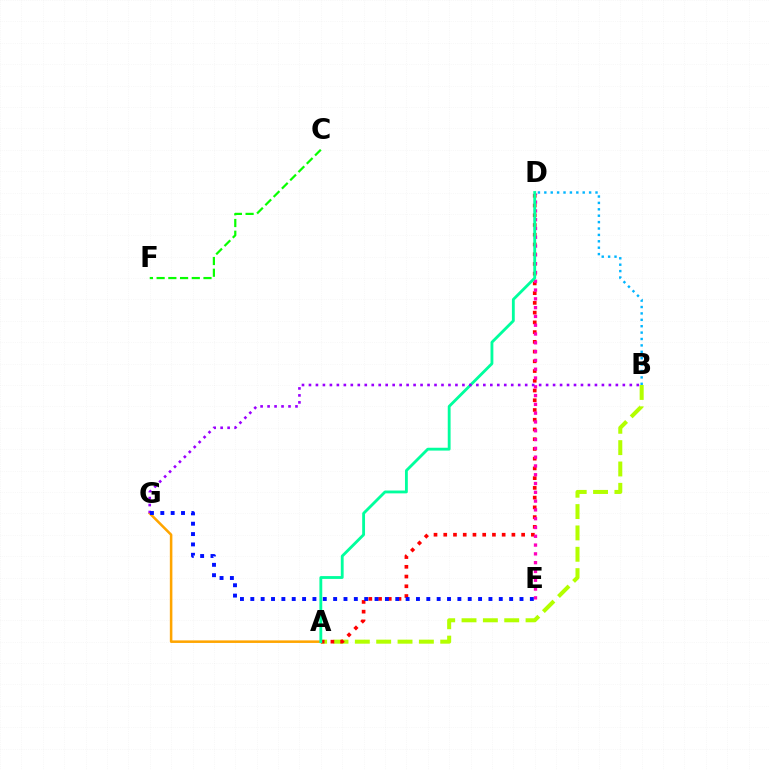{('B', 'D'): [{'color': '#00b5ff', 'line_style': 'dotted', 'thickness': 1.74}], ('A', 'B'): [{'color': '#b3ff00', 'line_style': 'dashed', 'thickness': 2.9}], ('A', 'G'): [{'color': '#ffa500', 'line_style': 'solid', 'thickness': 1.83}], ('A', 'D'): [{'color': '#ff0000', 'line_style': 'dotted', 'thickness': 2.65}, {'color': '#00ff9d', 'line_style': 'solid', 'thickness': 2.04}], ('D', 'E'): [{'color': '#ff00bd', 'line_style': 'dotted', 'thickness': 2.39}], ('C', 'F'): [{'color': '#08ff00', 'line_style': 'dashed', 'thickness': 1.59}], ('B', 'G'): [{'color': '#9b00ff', 'line_style': 'dotted', 'thickness': 1.9}], ('E', 'G'): [{'color': '#0010ff', 'line_style': 'dotted', 'thickness': 2.81}]}